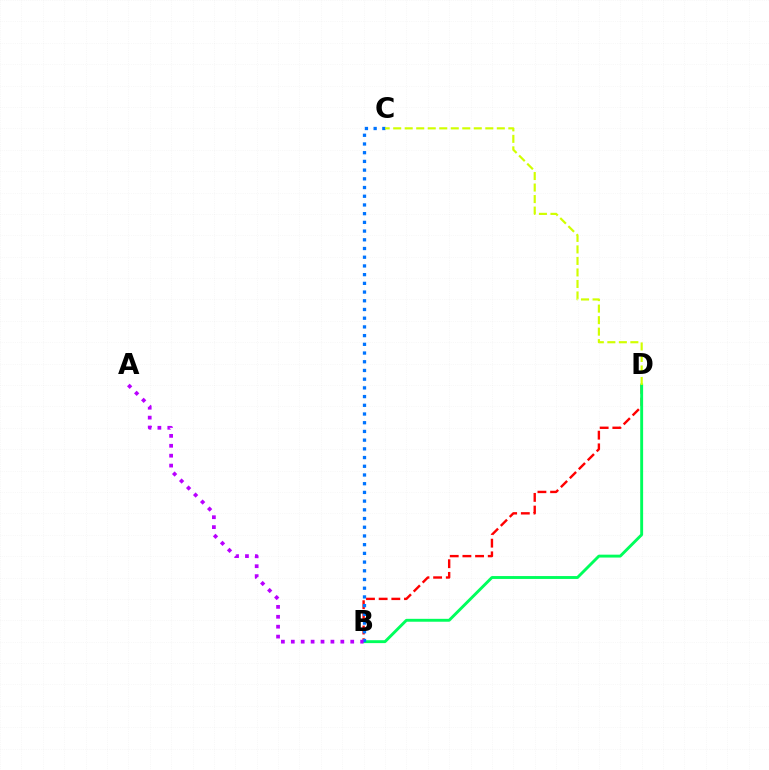{('B', 'D'): [{'color': '#ff0000', 'line_style': 'dashed', 'thickness': 1.72}, {'color': '#00ff5c', 'line_style': 'solid', 'thickness': 2.09}], ('B', 'C'): [{'color': '#0074ff', 'line_style': 'dotted', 'thickness': 2.37}], ('C', 'D'): [{'color': '#d1ff00', 'line_style': 'dashed', 'thickness': 1.56}], ('A', 'B'): [{'color': '#b900ff', 'line_style': 'dotted', 'thickness': 2.69}]}